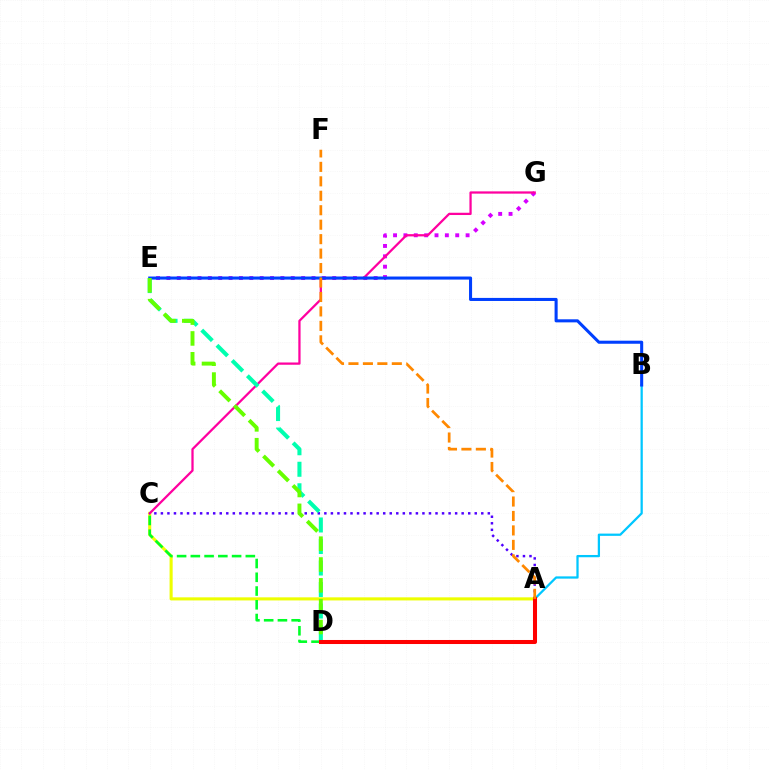{('A', 'C'): [{'color': '#eeff00', 'line_style': 'solid', 'thickness': 2.22}, {'color': '#4f00ff', 'line_style': 'dotted', 'thickness': 1.78}], ('E', 'G'): [{'color': '#d600ff', 'line_style': 'dotted', 'thickness': 2.82}], ('C', 'G'): [{'color': '#ff00a0', 'line_style': 'solid', 'thickness': 1.63}], ('C', 'D'): [{'color': '#00ff27', 'line_style': 'dashed', 'thickness': 1.87}], ('D', 'E'): [{'color': '#00ffaf', 'line_style': 'dashed', 'thickness': 2.92}, {'color': '#66ff00', 'line_style': 'dashed', 'thickness': 2.83}], ('A', 'B'): [{'color': '#00c7ff', 'line_style': 'solid', 'thickness': 1.63}], ('B', 'E'): [{'color': '#003fff', 'line_style': 'solid', 'thickness': 2.21}], ('A', 'D'): [{'color': '#ff0000', 'line_style': 'solid', 'thickness': 2.91}], ('A', 'F'): [{'color': '#ff8800', 'line_style': 'dashed', 'thickness': 1.96}]}